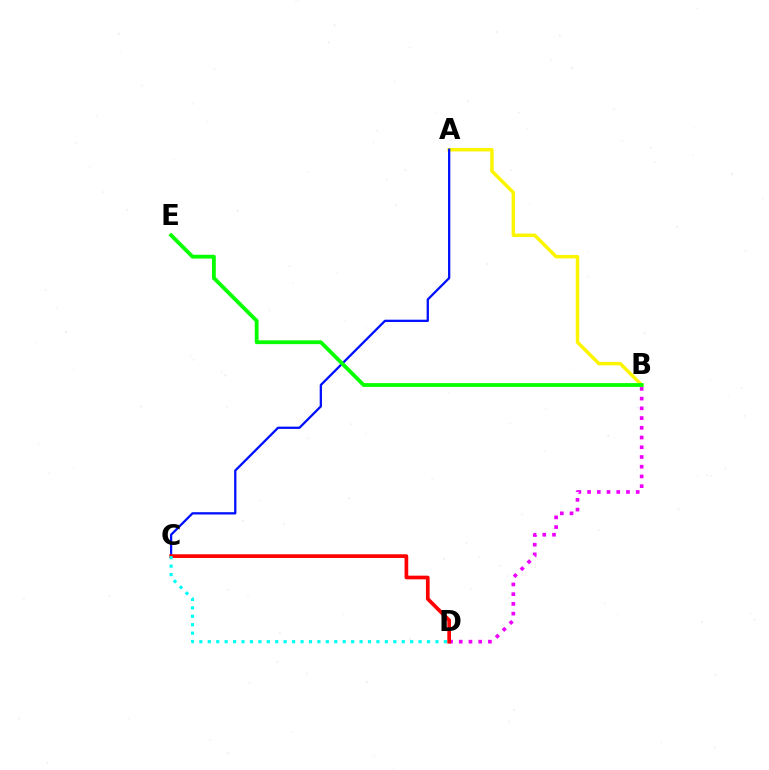{('B', 'D'): [{'color': '#ee00ff', 'line_style': 'dotted', 'thickness': 2.64}], ('A', 'B'): [{'color': '#fcf500', 'line_style': 'solid', 'thickness': 2.49}], ('A', 'C'): [{'color': '#0010ff', 'line_style': 'solid', 'thickness': 1.65}], ('C', 'D'): [{'color': '#ff0000', 'line_style': 'solid', 'thickness': 2.65}, {'color': '#00fff6', 'line_style': 'dotted', 'thickness': 2.29}], ('B', 'E'): [{'color': '#08ff00', 'line_style': 'solid', 'thickness': 2.74}]}